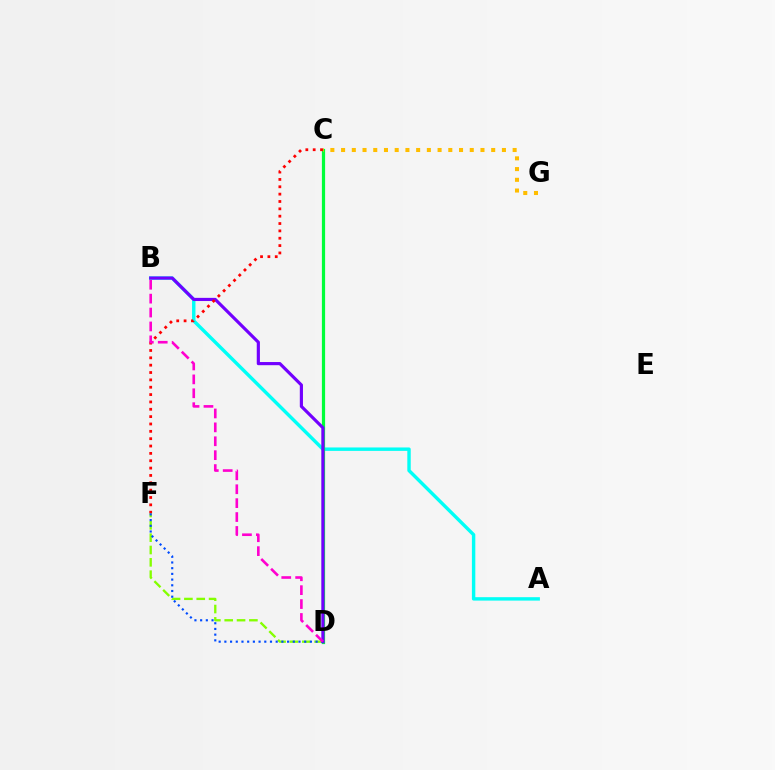{('A', 'B'): [{'color': '#00fff6', 'line_style': 'solid', 'thickness': 2.46}], ('C', 'D'): [{'color': '#00ff39', 'line_style': 'solid', 'thickness': 2.32}], ('D', 'F'): [{'color': '#84ff00', 'line_style': 'dashed', 'thickness': 1.68}, {'color': '#004bff', 'line_style': 'dotted', 'thickness': 1.55}], ('B', 'D'): [{'color': '#7200ff', 'line_style': 'solid', 'thickness': 2.28}, {'color': '#ff00cf', 'line_style': 'dashed', 'thickness': 1.89}], ('C', 'F'): [{'color': '#ff0000', 'line_style': 'dotted', 'thickness': 2.0}], ('C', 'G'): [{'color': '#ffbd00', 'line_style': 'dotted', 'thickness': 2.91}]}